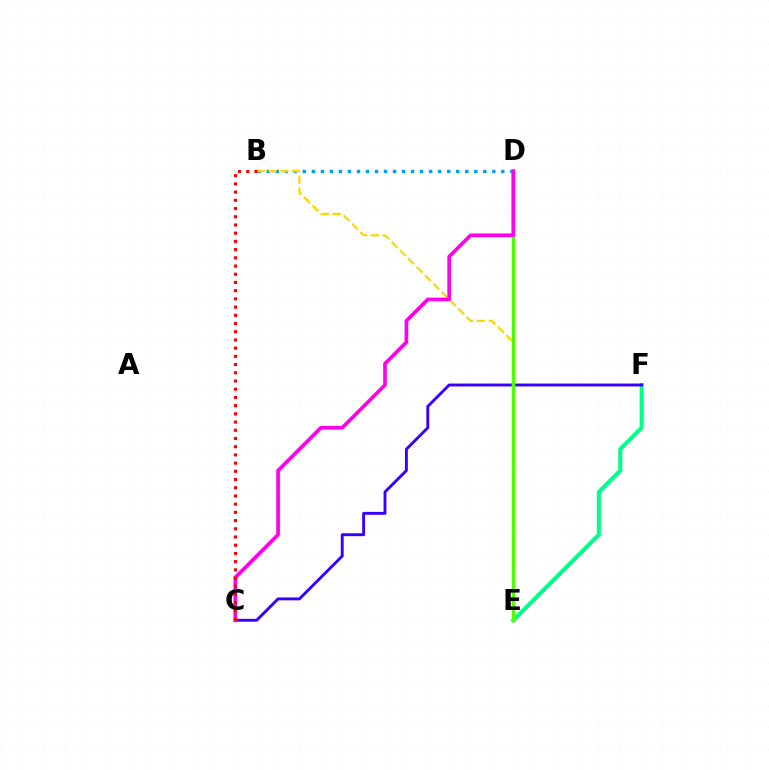{('E', 'F'): [{'color': '#00ff86', 'line_style': 'solid', 'thickness': 2.94}], ('B', 'D'): [{'color': '#009eff', 'line_style': 'dotted', 'thickness': 2.45}], ('C', 'F'): [{'color': '#3700ff', 'line_style': 'solid', 'thickness': 2.08}], ('B', 'E'): [{'color': '#ffd500', 'line_style': 'dashed', 'thickness': 1.6}], ('D', 'E'): [{'color': '#4fff00', 'line_style': 'solid', 'thickness': 2.5}], ('C', 'D'): [{'color': '#ff00ed', 'line_style': 'solid', 'thickness': 2.65}], ('B', 'C'): [{'color': '#ff0000', 'line_style': 'dotted', 'thickness': 2.23}]}